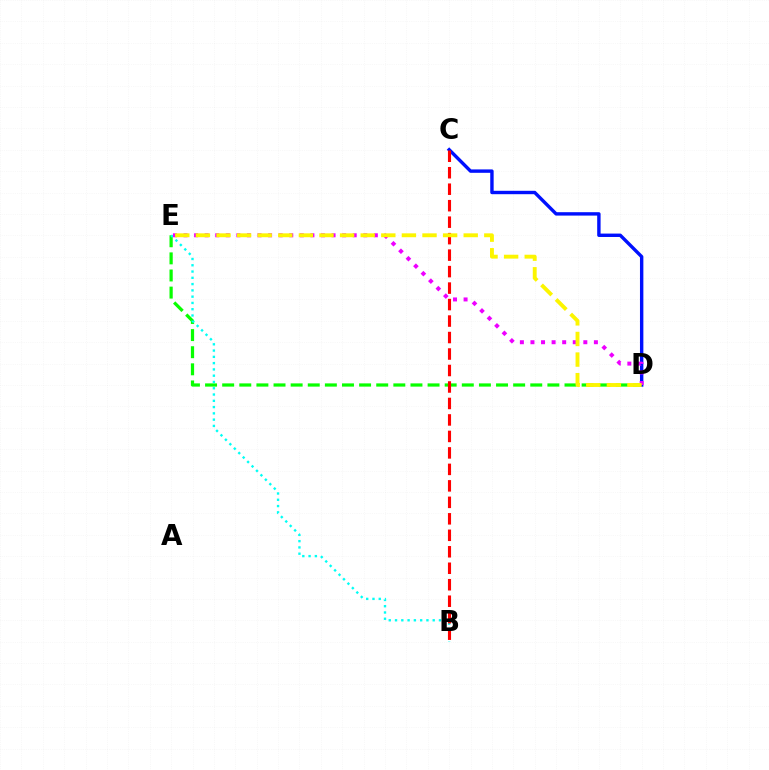{('D', 'E'): [{'color': '#08ff00', 'line_style': 'dashed', 'thickness': 2.33}, {'color': '#ee00ff', 'line_style': 'dotted', 'thickness': 2.87}, {'color': '#fcf500', 'line_style': 'dashed', 'thickness': 2.8}], ('C', 'D'): [{'color': '#0010ff', 'line_style': 'solid', 'thickness': 2.45}], ('B', 'E'): [{'color': '#00fff6', 'line_style': 'dotted', 'thickness': 1.71}], ('B', 'C'): [{'color': '#ff0000', 'line_style': 'dashed', 'thickness': 2.24}]}